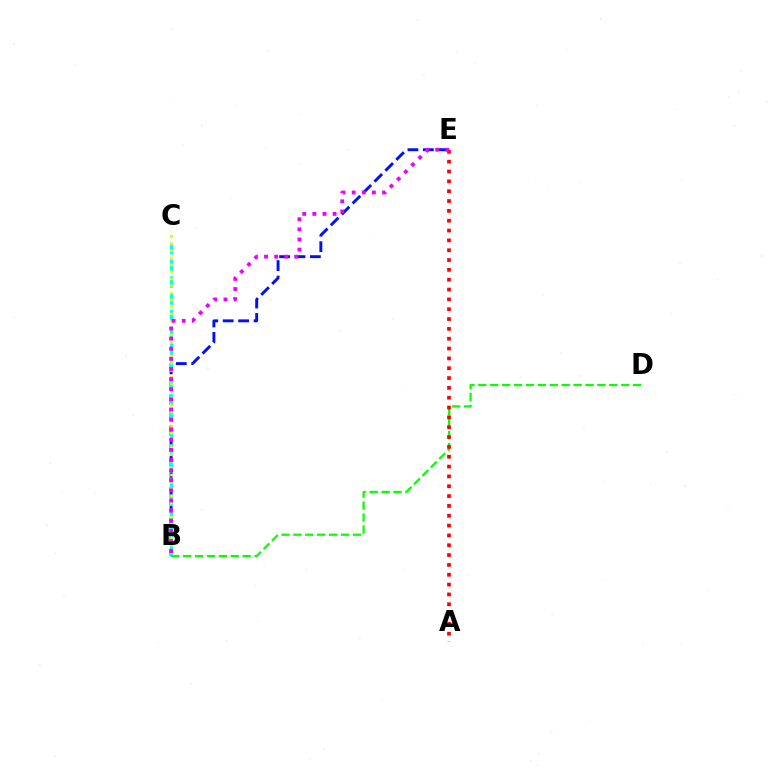{('B', 'E'): [{'color': '#0010ff', 'line_style': 'dashed', 'thickness': 2.1}, {'color': '#ee00ff', 'line_style': 'dotted', 'thickness': 2.75}], ('B', 'C'): [{'color': '#00fff6', 'line_style': 'dashed', 'thickness': 2.28}, {'color': '#fcf500', 'line_style': 'dotted', 'thickness': 1.9}], ('B', 'D'): [{'color': '#08ff00', 'line_style': 'dashed', 'thickness': 1.62}], ('A', 'E'): [{'color': '#ff0000', 'line_style': 'dotted', 'thickness': 2.67}]}